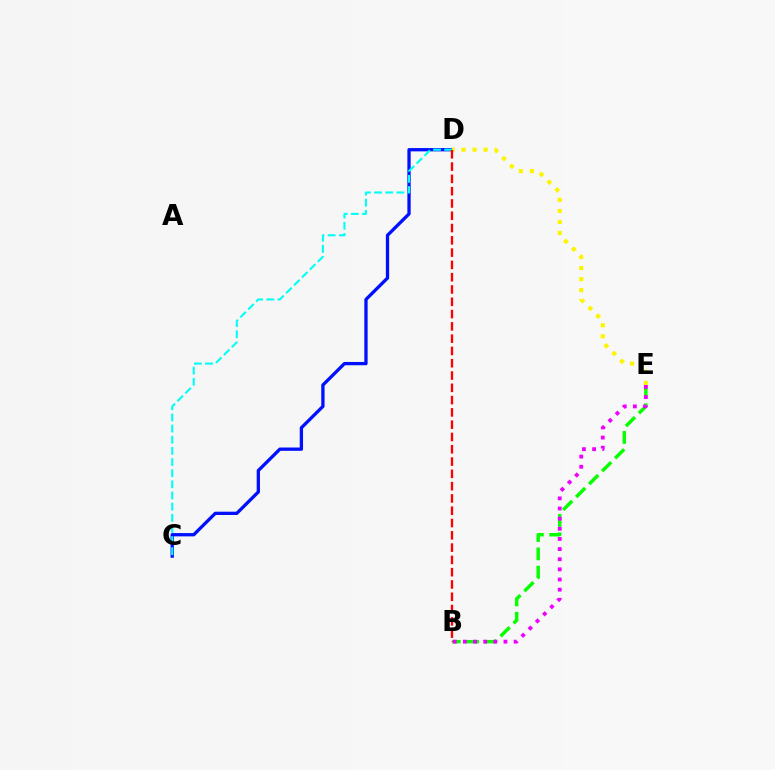{('B', 'E'): [{'color': '#08ff00', 'line_style': 'dashed', 'thickness': 2.49}, {'color': '#ee00ff', 'line_style': 'dotted', 'thickness': 2.76}], ('C', 'D'): [{'color': '#0010ff', 'line_style': 'solid', 'thickness': 2.38}, {'color': '#00fff6', 'line_style': 'dashed', 'thickness': 1.51}], ('D', 'E'): [{'color': '#fcf500', 'line_style': 'dotted', 'thickness': 2.99}], ('B', 'D'): [{'color': '#ff0000', 'line_style': 'dashed', 'thickness': 1.67}]}